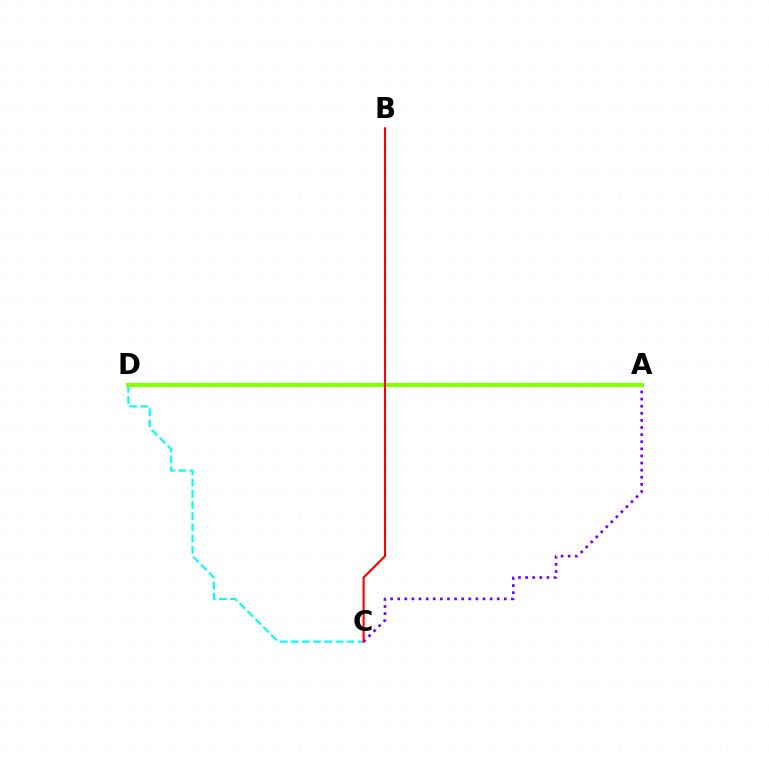{('C', 'D'): [{'color': '#00fff6', 'line_style': 'dashed', 'thickness': 1.52}], ('A', 'C'): [{'color': '#7200ff', 'line_style': 'dotted', 'thickness': 1.93}], ('A', 'D'): [{'color': '#84ff00', 'line_style': 'solid', 'thickness': 2.88}], ('B', 'C'): [{'color': '#ff0000', 'line_style': 'solid', 'thickness': 1.52}]}